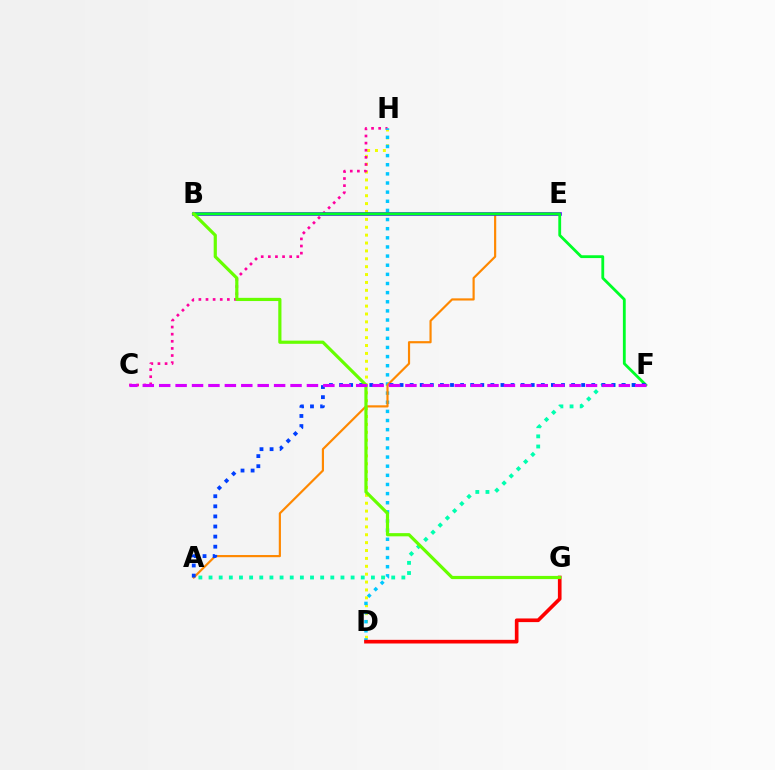{('D', 'H'): [{'color': '#eeff00', 'line_style': 'dotted', 'thickness': 2.14}, {'color': '#00c7ff', 'line_style': 'dotted', 'thickness': 2.48}], ('C', 'H'): [{'color': '#ff00a0', 'line_style': 'dotted', 'thickness': 1.93}], ('A', 'F'): [{'color': '#00ffaf', 'line_style': 'dotted', 'thickness': 2.76}, {'color': '#003fff', 'line_style': 'dotted', 'thickness': 2.74}], ('A', 'E'): [{'color': '#ff8800', 'line_style': 'solid', 'thickness': 1.57}], ('B', 'E'): [{'color': '#4f00ff', 'line_style': 'solid', 'thickness': 2.58}], ('B', 'F'): [{'color': '#00ff27', 'line_style': 'solid', 'thickness': 2.03}], ('D', 'G'): [{'color': '#ff0000', 'line_style': 'solid', 'thickness': 2.63}], ('B', 'G'): [{'color': '#66ff00', 'line_style': 'solid', 'thickness': 2.29}], ('C', 'F'): [{'color': '#d600ff', 'line_style': 'dashed', 'thickness': 2.23}]}